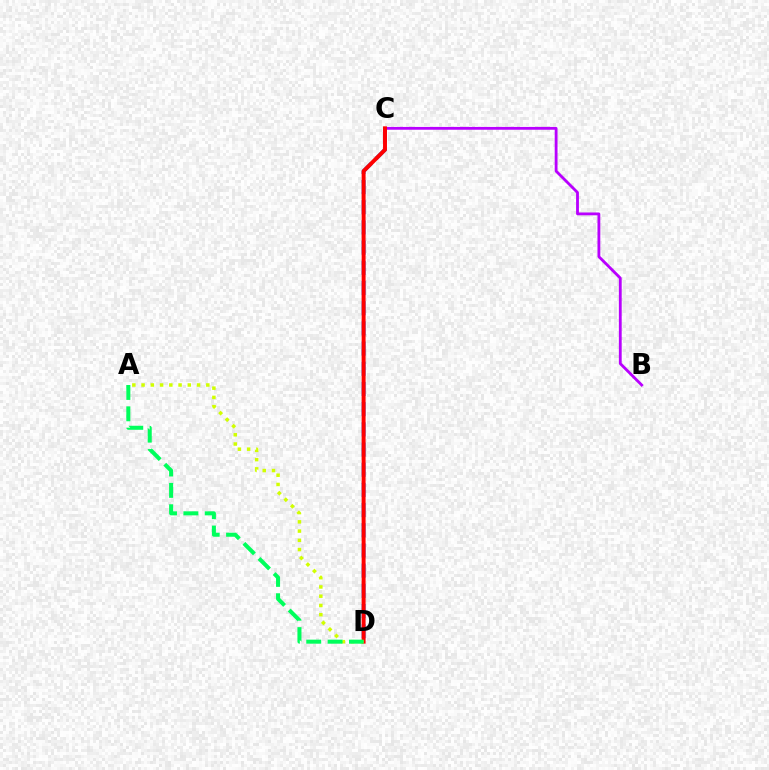{('C', 'D'): [{'color': '#0074ff', 'line_style': 'dashed', 'thickness': 2.74}, {'color': '#ff0000', 'line_style': 'solid', 'thickness': 2.84}], ('B', 'C'): [{'color': '#b900ff', 'line_style': 'solid', 'thickness': 2.03}], ('A', 'D'): [{'color': '#d1ff00', 'line_style': 'dotted', 'thickness': 2.51}, {'color': '#00ff5c', 'line_style': 'dashed', 'thickness': 2.9}]}